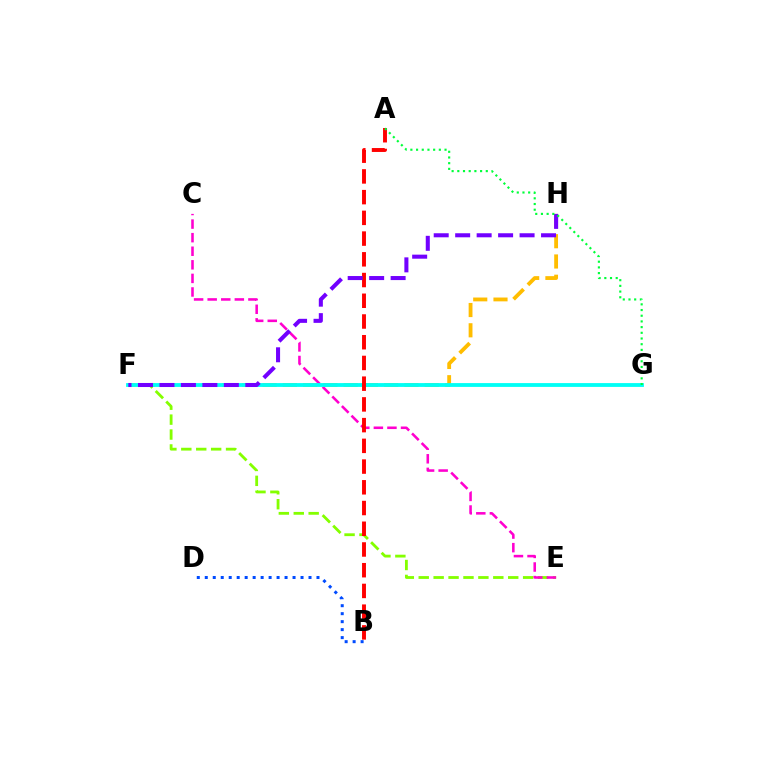{('E', 'F'): [{'color': '#84ff00', 'line_style': 'dashed', 'thickness': 2.03}], ('C', 'E'): [{'color': '#ff00cf', 'line_style': 'dashed', 'thickness': 1.84}], ('F', 'H'): [{'color': '#ffbd00', 'line_style': 'dashed', 'thickness': 2.75}, {'color': '#7200ff', 'line_style': 'dashed', 'thickness': 2.92}], ('F', 'G'): [{'color': '#00fff6', 'line_style': 'solid', 'thickness': 2.75}], ('A', 'B'): [{'color': '#ff0000', 'line_style': 'dashed', 'thickness': 2.82}], ('A', 'G'): [{'color': '#00ff39', 'line_style': 'dotted', 'thickness': 1.55}], ('B', 'D'): [{'color': '#004bff', 'line_style': 'dotted', 'thickness': 2.17}]}